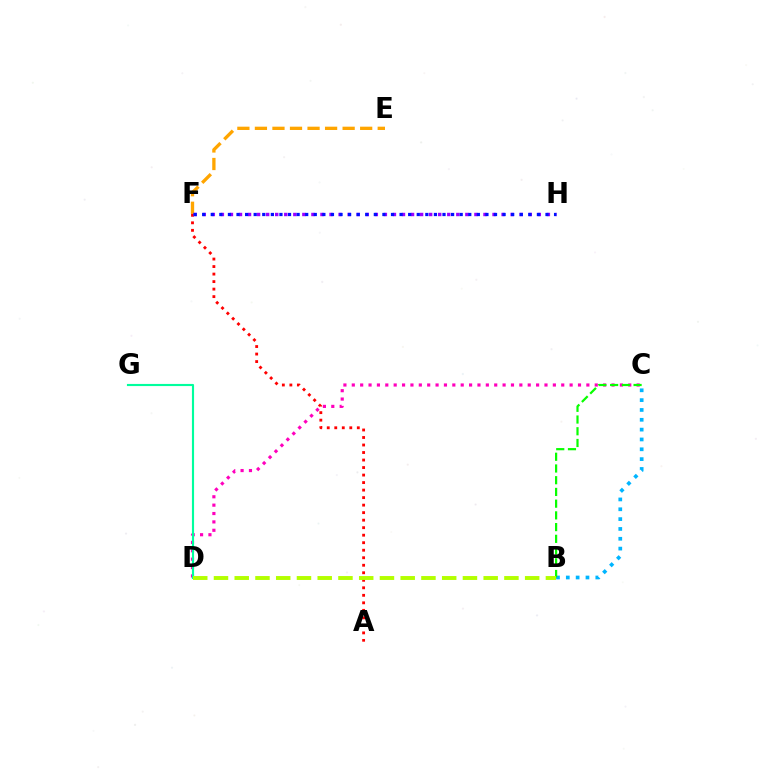{('B', 'C'): [{'color': '#00b5ff', 'line_style': 'dotted', 'thickness': 2.67}, {'color': '#08ff00', 'line_style': 'dashed', 'thickness': 1.59}], ('C', 'D'): [{'color': '#ff00bd', 'line_style': 'dotted', 'thickness': 2.28}], ('E', 'F'): [{'color': '#ffa500', 'line_style': 'dashed', 'thickness': 2.38}], ('A', 'F'): [{'color': '#ff0000', 'line_style': 'dotted', 'thickness': 2.04}], ('D', 'G'): [{'color': '#00ff9d', 'line_style': 'solid', 'thickness': 1.54}], ('F', 'H'): [{'color': '#9b00ff', 'line_style': 'dotted', 'thickness': 2.46}, {'color': '#0010ff', 'line_style': 'dotted', 'thickness': 2.33}], ('B', 'D'): [{'color': '#b3ff00', 'line_style': 'dashed', 'thickness': 2.82}]}